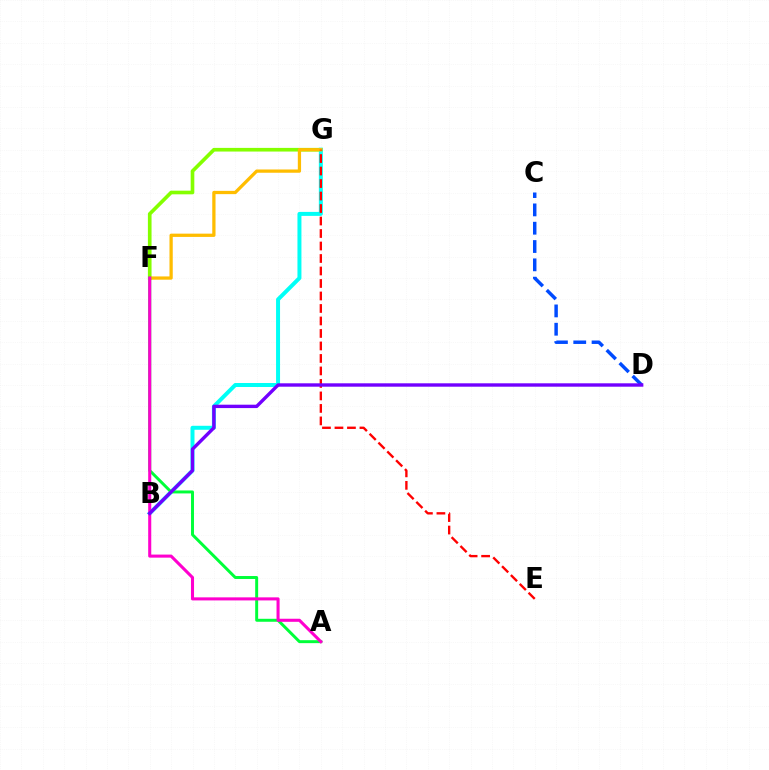{('C', 'D'): [{'color': '#004bff', 'line_style': 'dashed', 'thickness': 2.49}], ('F', 'G'): [{'color': '#84ff00', 'line_style': 'solid', 'thickness': 2.63}, {'color': '#ffbd00', 'line_style': 'solid', 'thickness': 2.35}], ('B', 'G'): [{'color': '#00fff6', 'line_style': 'solid', 'thickness': 2.87}], ('A', 'F'): [{'color': '#00ff39', 'line_style': 'solid', 'thickness': 2.13}, {'color': '#ff00cf', 'line_style': 'solid', 'thickness': 2.21}], ('E', 'G'): [{'color': '#ff0000', 'line_style': 'dashed', 'thickness': 1.7}], ('B', 'D'): [{'color': '#7200ff', 'line_style': 'solid', 'thickness': 2.44}]}